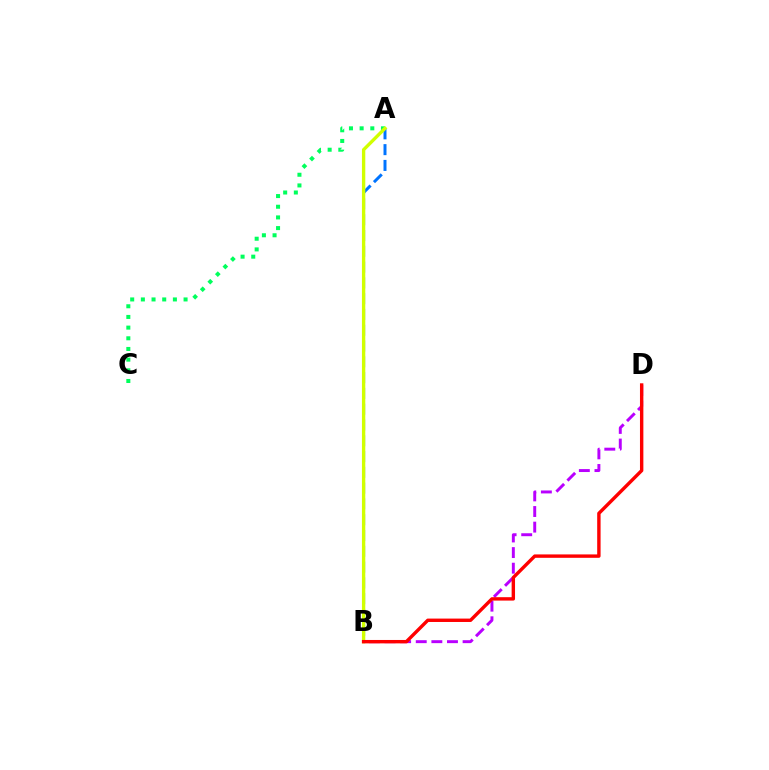{('B', 'D'): [{'color': '#b900ff', 'line_style': 'dashed', 'thickness': 2.12}, {'color': '#ff0000', 'line_style': 'solid', 'thickness': 2.45}], ('A', 'B'): [{'color': '#0074ff', 'line_style': 'dashed', 'thickness': 2.14}, {'color': '#d1ff00', 'line_style': 'solid', 'thickness': 2.41}], ('A', 'C'): [{'color': '#00ff5c', 'line_style': 'dotted', 'thickness': 2.9}]}